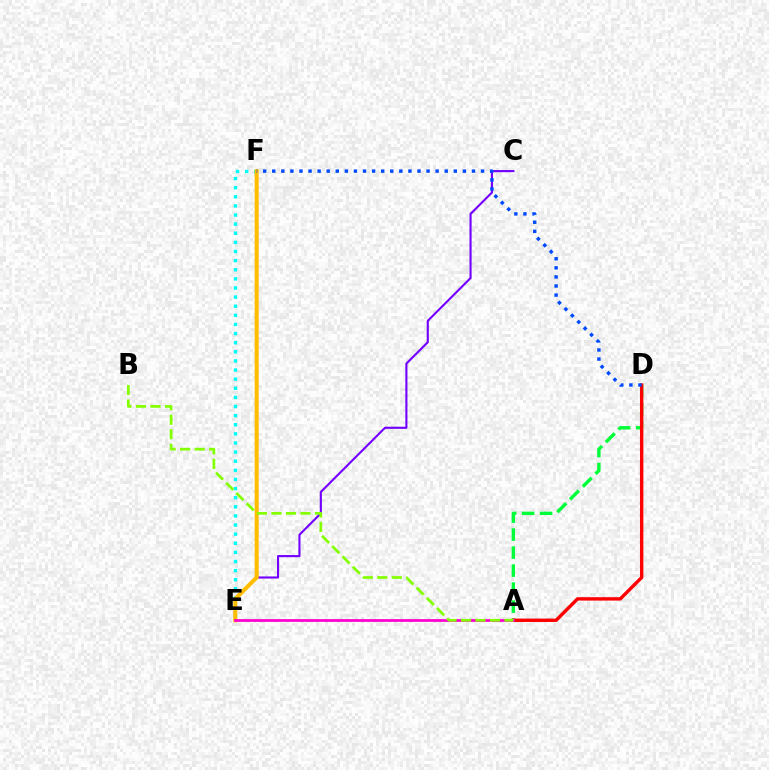{('E', 'F'): [{'color': '#00fff6', 'line_style': 'dotted', 'thickness': 2.48}, {'color': '#ffbd00', 'line_style': 'solid', 'thickness': 2.91}], ('A', 'D'): [{'color': '#00ff39', 'line_style': 'dashed', 'thickness': 2.45}, {'color': '#ff0000', 'line_style': 'solid', 'thickness': 2.45}], ('C', 'E'): [{'color': '#7200ff', 'line_style': 'solid', 'thickness': 1.52}], ('A', 'E'): [{'color': '#ff00cf', 'line_style': 'solid', 'thickness': 1.98}], ('D', 'F'): [{'color': '#004bff', 'line_style': 'dotted', 'thickness': 2.47}], ('A', 'B'): [{'color': '#84ff00', 'line_style': 'dashed', 'thickness': 1.97}]}